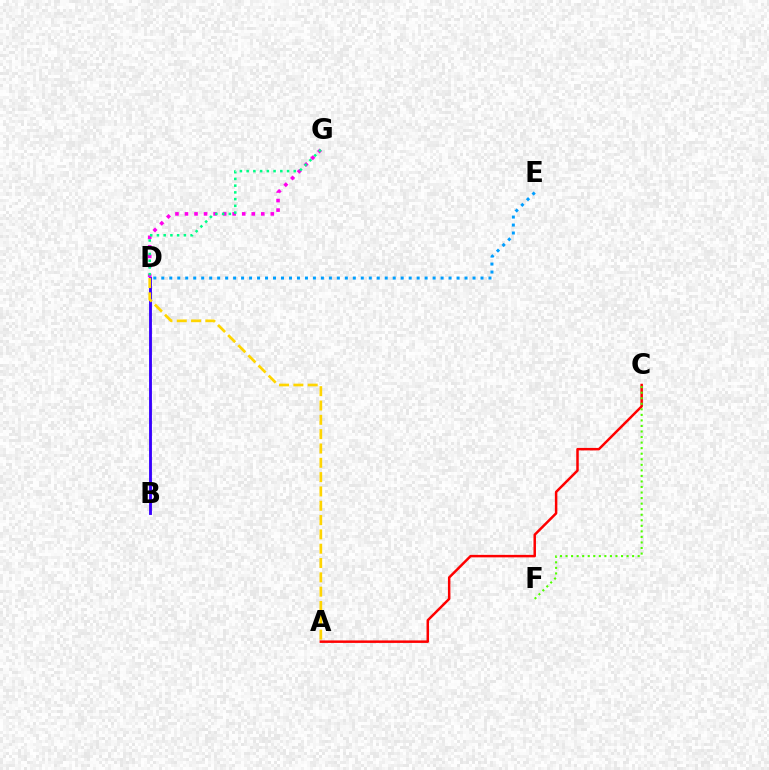{('A', 'C'): [{'color': '#ff0000', 'line_style': 'solid', 'thickness': 1.79}], ('C', 'F'): [{'color': '#4fff00', 'line_style': 'dotted', 'thickness': 1.51}], ('B', 'D'): [{'color': '#3700ff', 'line_style': 'solid', 'thickness': 2.06}], ('D', 'G'): [{'color': '#ff00ed', 'line_style': 'dotted', 'thickness': 2.59}, {'color': '#00ff86', 'line_style': 'dotted', 'thickness': 1.83}], ('D', 'E'): [{'color': '#009eff', 'line_style': 'dotted', 'thickness': 2.17}], ('A', 'D'): [{'color': '#ffd500', 'line_style': 'dashed', 'thickness': 1.95}]}